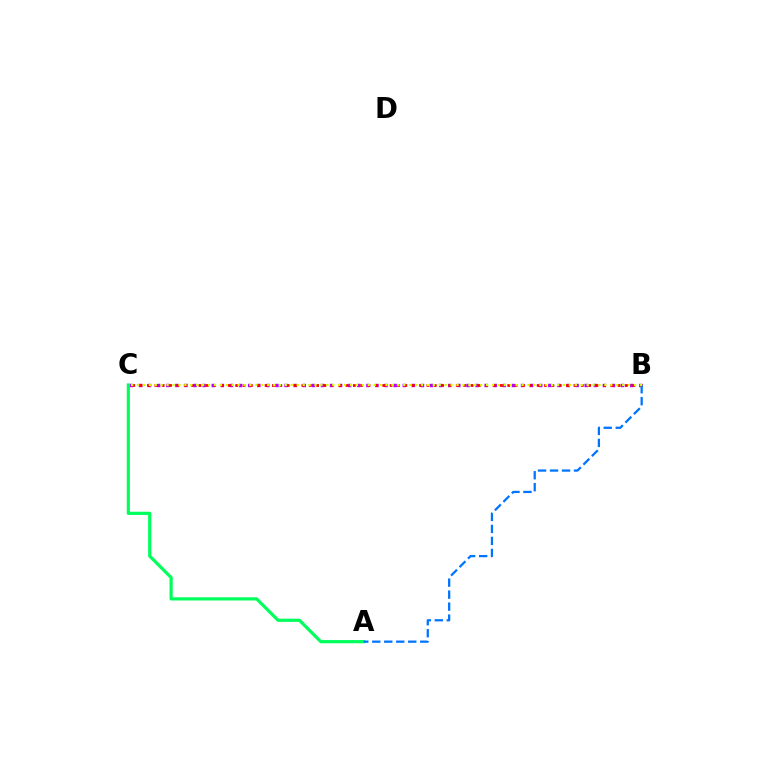{('B', 'C'): [{'color': '#b900ff', 'line_style': 'dotted', 'thickness': 2.47}, {'color': '#ff0000', 'line_style': 'dotted', 'thickness': 2.0}, {'color': '#d1ff00', 'line_style': 'dotted', 'thickness': 1.61}], ('A', 'C'): [{'color': '#00ff5c', 'line_style': 'solid', 'thickness': 2.3}], ('A', 'B'): [{'color': '#0074ff', 'line_style': 'dashed', 'thickness': 1.63}]}